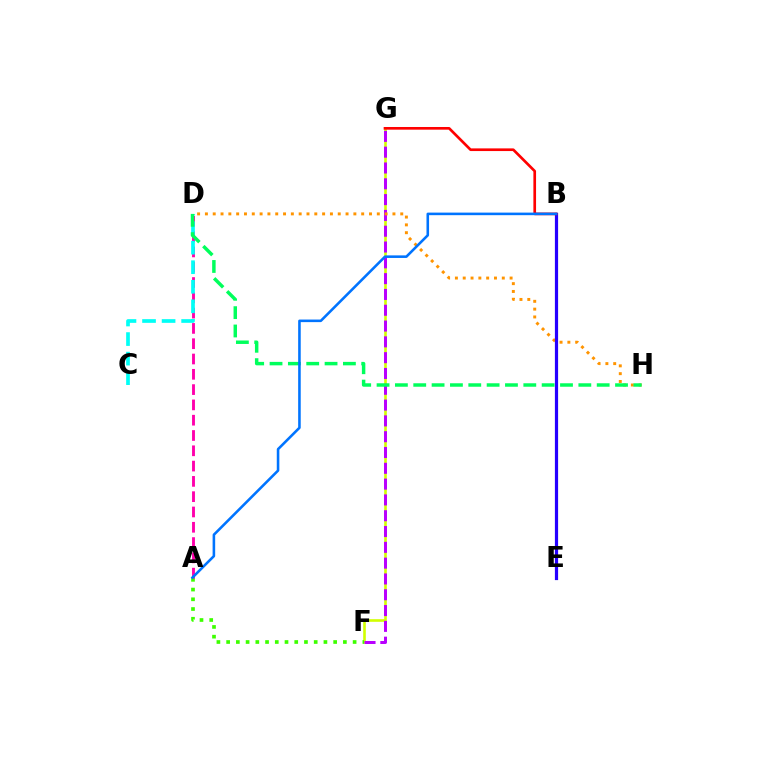{('F', 'G'): [{'color': '#d1ff00', 'line_style': 'solid', 'thickness': 1.89}, {'color': '#b900ff', 'line_style': 'dashed', 'thickness': 2.15}], ('A', 'F'): [{'color': '#3dff00', 'line_style': 'dotted', 'thickness': 2.64}], ('A', 'D'): [{'color': '#ff00ac', 'line_style': 'dashed', 'thickness': 2.08}], ('C', 'D'): [{'color': '#00fff6', 'line_style': 'dashed', 'thickness': 2.66}], ('D', 'H'): [{'color': '#ff9400', 'line_style': 'dotted', 'thickness': 2.12}, {'color': '#00ff5c', 'line_style': 'dashed', 'thickness': 2.49}], ('B', 'E'): [{'color': '#2500ff', 'line_style': 'solid', 'thickness': 2.3}], ('B', 'G'): [{'color': '#ff0000', 'line_style': 'solid', 'thickness': 1.92}], ('A', 'B'): [{'color': '#0074ff', 'line_style': 'solid', 'thickness': 1.85}]}